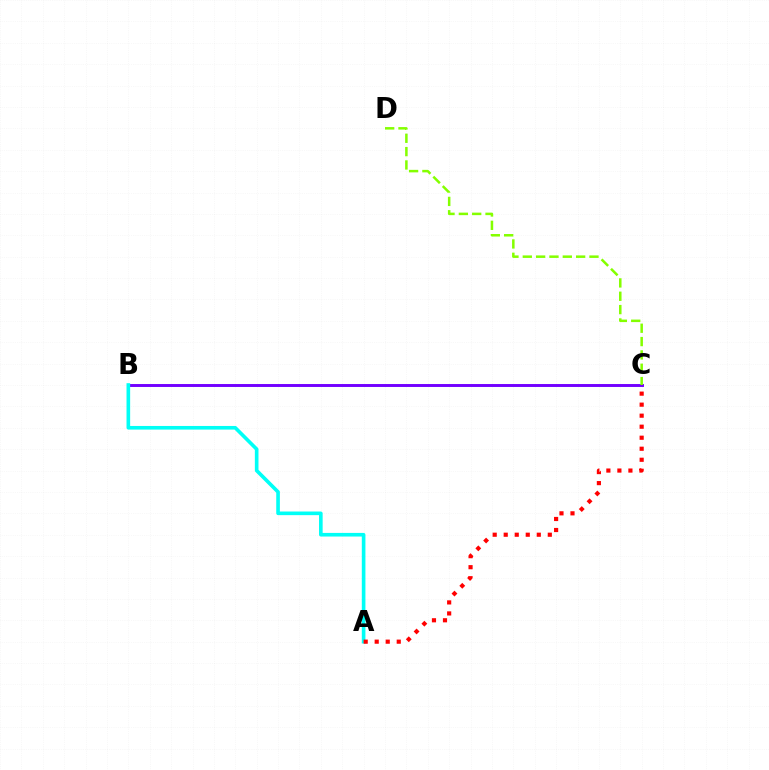{('B', 'C'): [{'color': '#7200ff', 'line_style': 'solid', 'thickness': 2.11}], ('A', 'B'): [{'color': '#00fff6', 'line_style': 'solid', 'thickness': 2.61}], ('C', 'D'): [{'color': '#84ff00', 'line_style': 'dashed', 'thickness': 1.81}], ('A', 'C'): [{'color': '#ff0000', 'line_style': 'dotted', 'thickness': 2.99}]}